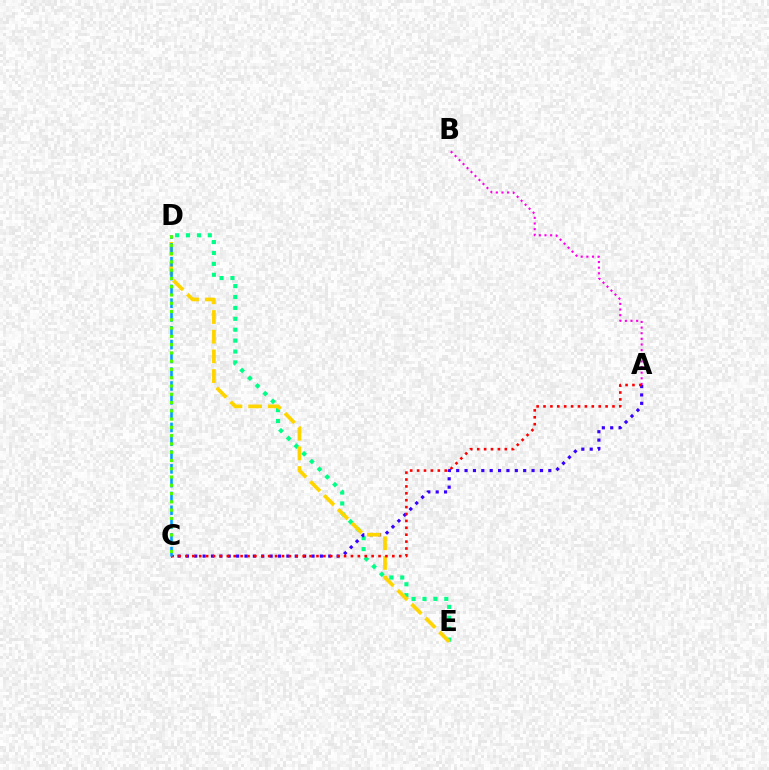{('D', 'E'): [{'color': '#00ff86', 'line_style': 'dotted', 'thickness': 2.96}, {'color': '#ffd500', 'line_style': 'dashed', 'thickness': 2.67}], ('A', 'B'): [{'color': '#ff00ed', 'line_style': 'dotted', 'thickness': 1.53}], ('A', 'C'): [{'color': '#3700ff', 'line_style': 'dotted', 'thickness': 2.28}, {'color': '#ff0000', 'line_style': 'dotted', 'thickness': 1.87}], ('C', 'D'): [{'color': '#009eff', 'line_style': 'dashed', 'thickness': 1.88}, {'color': '#4fff00', 'line_style': 'dotted', 'thickness': 2.25}]}